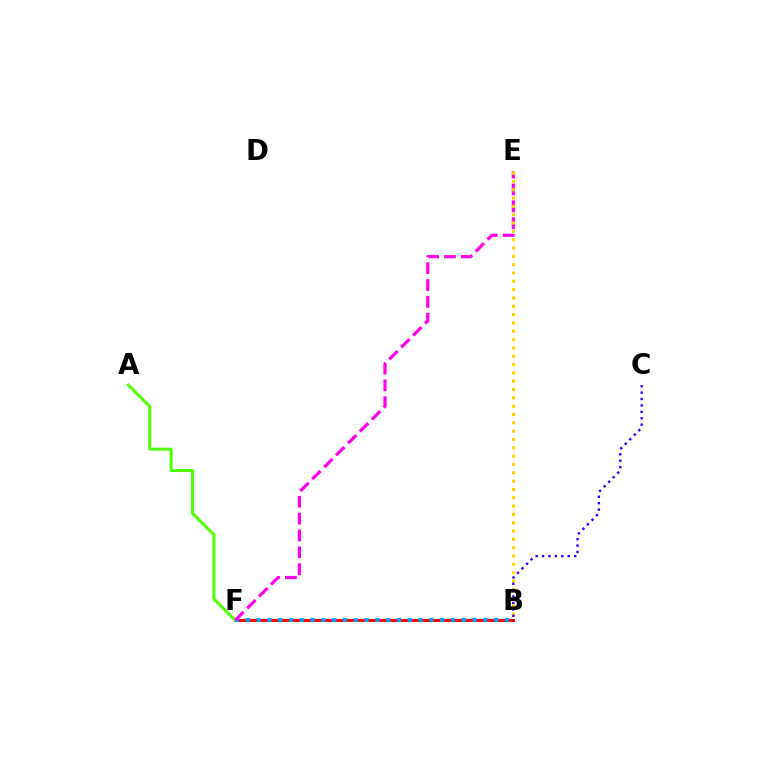{('B', 'F'): [{'color': '#00ff86', 'line_style': 'solid', 'thickness': 1.69}, {'color': '#ff0000', 'line_style': 'solid', 'thickness': 2.07}, {'color': '#009eff', 'line_style': 'dotted', 'thickness': 2.93}], ('A', 'F'): [{'color': '#4fff00', 'line_style': 'solid', 'thickness': 2.12}], ('E', 'F'): [{'color': '#ff00ed', 'line_style': 'dashed', 'thickness': 2.29}], ('B', 'E'): [{'color': '#ffd500', 'line_style': 'dotted', 'thickness': 2.26}], ('B', 'C'): [{'color': '#3700ff', 'line_style': 'dotted', 'thickness': 1.74}]}